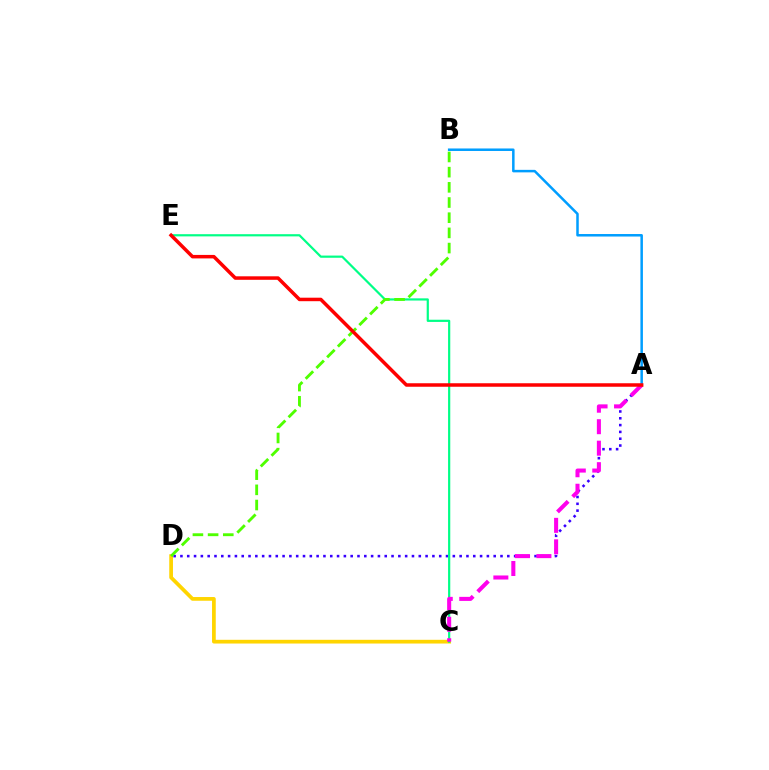{('A', 'D'): [{'color': '#3700ff', 'line_style': 'dotted', 'thickness': 1.85}], ('A', 'B'): [{'color': '#009eff', 'line_style': 'solid', 'thickness': 1.81}], ('C', 'D'): [{'color': '#ffd500', 'line_style': 'solid', 'thickness': 2.68}], ('C', 'E'): [{'color': '#00ff86', 'line_style': 'solid', 'thickness': 1.58}], ('B', 'D'): [{'color': '#4fff00', 'line_style': 'dashed', 'thickness': 2.06}], ('A', 'C'): [{'color': '#ff00ed', 'line_style': 'dashed', 'thickness': 2.92}], ('A', 'E'): [{'color': '#ff0000', 'line_style': 'solid', 'thickness': 2.52}]}